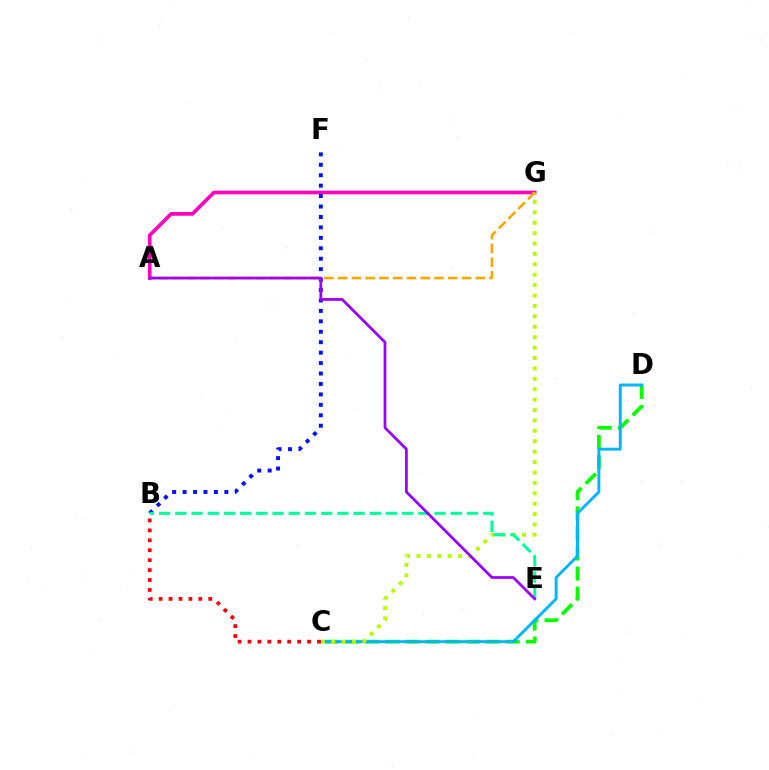{('C', 'D'): [{'color': '#08ff00', 'line_style': 'dashed', 'thickness': 2.73}, {'color': '#00b5ff', 'line_style': 'solid', 'thickness': 2.09}], ('A', 'G'): [{'color': '#ff00bd', 'line_style': 'solid', 'thickness': 2.64}, {'color': '#ffa500', 'line_style': 'dashed', 'thickness': 1.87}], ('B', 'F'): [{'color': '#0010ff', 'line_style': 'dotted', 'thickness': 2.84}], ('C', 'G'): [{'color': '#b3ff00', 'line_style': 'dotted', 'thickness': 2.83}], ('B', 'E'): [{'color': '#00ff9d', 'line_style': 'dashed', 'thickness': 2.2}], ('B', 'C'): [{'color': '#ff0000', 'line_style': 'dotted', 'thickness': 2.7}], ('A', 'E'): [{'color': '#9b00ff', 'line_style': 'solid', 'thickness': 1.97}]}